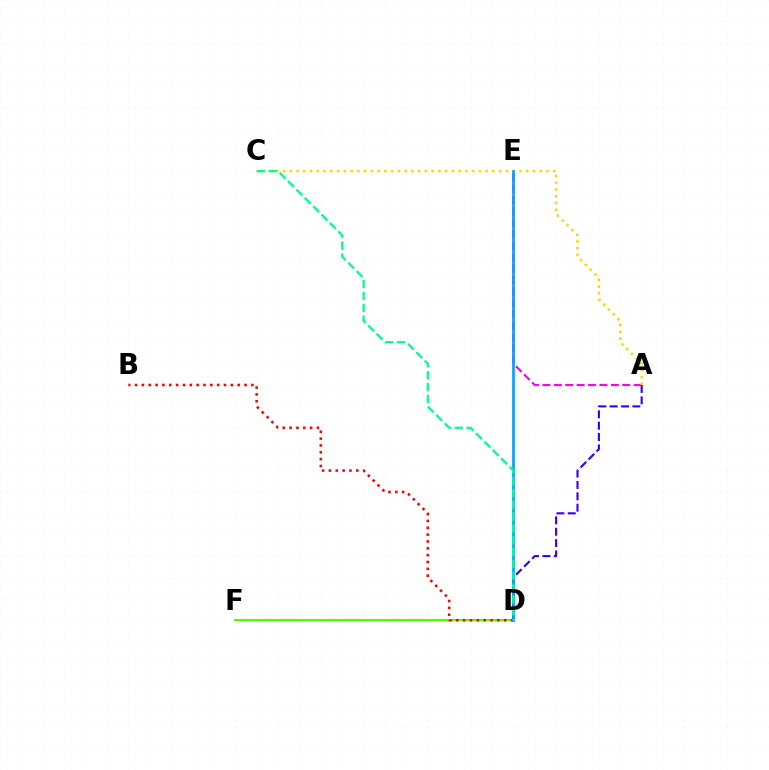{('A', 'E'): [{'color': '#ff00ed', 'line_style': 'dashed', 'thickness': 1.55}], ('A', 'C'): [{'color': '#ffd500', 'line_style': 'dotted', 'thickness': 1.84}], ('D', 'F'): [{'color': '#4fff00', 'line_style': 'solid', 'thickness': 1.52}], ('A', 'D'): [{'color': '#3700ff', 'line_style': 'dashed', 'thickness': 1.54}], ('B', 'D'): [{'color': '#ff0000', 'line_style': 'dotted', 'thickness': 1.86}], ('D', 'E'): [{'color': '#009eff', 'line_style': 'solid', 'thickness': 1.88}], ('C', 'D'): [{'color': '#00ff86', 'line_style': 'dashed', 'thickness': 1.61}]}